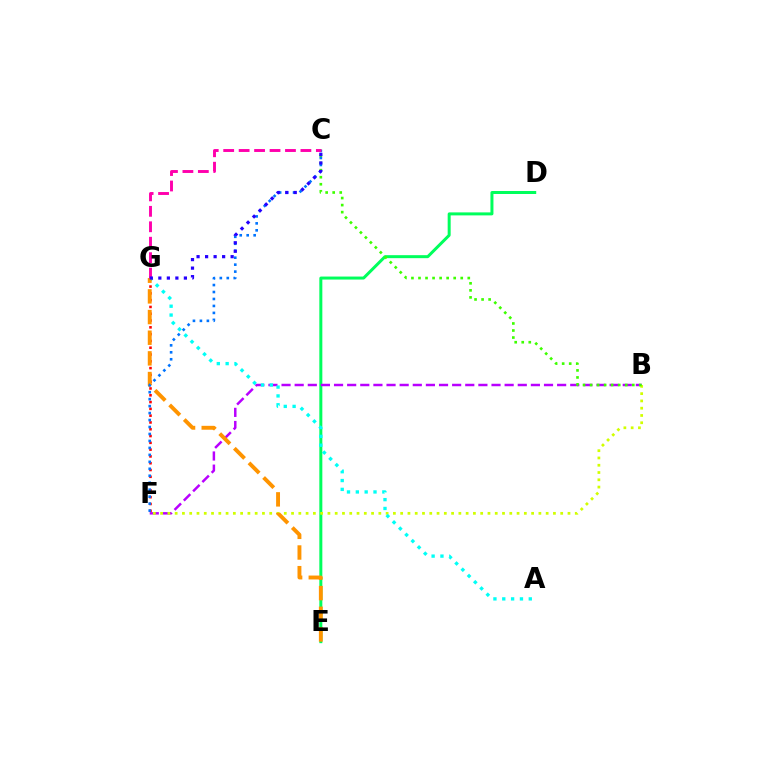{('D', 'E'): [{'color': '#00ff5c', 'line_style': 'solid', 'thickness': 2.16}], ('B', 'F'): [{'color': '#b900ff', 'line_style': 'dashed', 'thickness': 1.78}, {'color': '#d1ff00', 'line_style': 'dotted', 'thickness': 1.98}], ('F', 'G'): [{'color': '#ff0000', 'line_style': 'dotted', 'thickness': 1.85}], ('A', 'G'): [{'color': '#00fff6', 'line_style': 'dotted', 'thickness': 2.4}], ('B', 'C'): [{'color': '#3dff00', 'line_style': 'dotted', 'thickness': 1.91}], ('E', 'G'): [{'color': '#ff9400', 'line_style': 'dashed', 'thickness': 2.81}], ('C', 'F'): [{'color': '#0074ff', 'line_style': 'dotted', 'thickness': 1.89}], ('C', 'G'): [{'color': '#ff00ac', 'line_style': 'dashed', 'thickness': 2.1}, {'color': '#2500ff', 'line_style': 'dotted', 'thickness': 2.31}]}